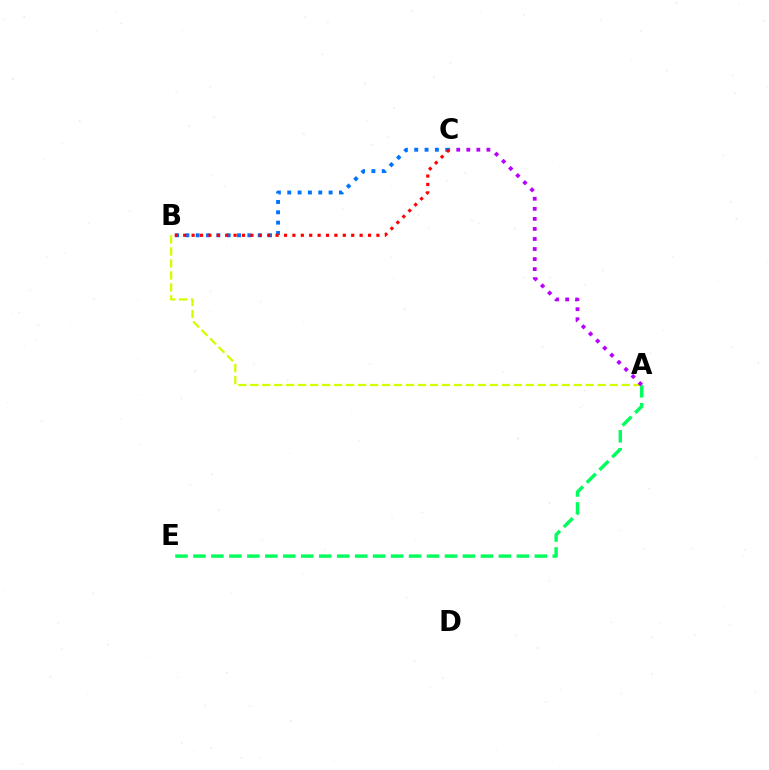{('A', 'E'): [{'color': '#00ff5c', 'line_style': 'dashed', 'thickness': 2.44}], ('A', 'B'): [{'color': '#d1ff00', 'line_style': 'dashed', 'thickness': 1.63}], ('B', 'C'): [{'color': '#0074ff', 'line_style': 'dotted', 'thickness': 2.81}, {'color': '#ff0000', 'line_style': 'dotted', 'thickness': 2.28}], ('A', 'C'): [{'color': '#b900ff', 'line_style': 'dotted', 'thickness': 2.73}]}